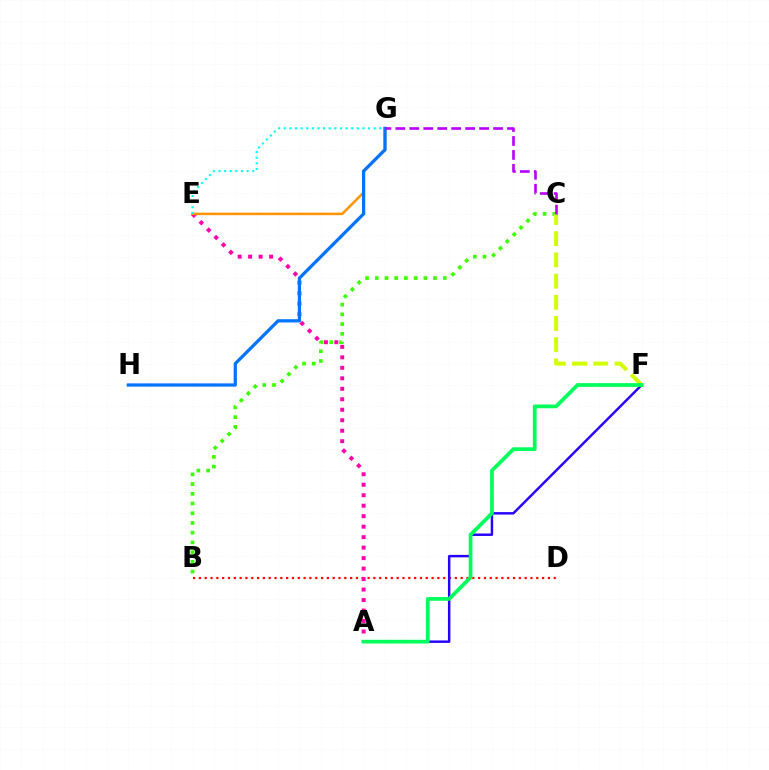{('B', 'D'): [{'color': '#ff0000', 'line_style': 'dotted', 'thickness': 1.58}], ('B', 'C'): [{'color': '#3dff00', 'line_style': 'dotted', 'thickness': 2.64}], ('A', 'F'): [{'color': '#2500ff', 'line_style': 'solid', 'thickness': 1.76}, {'color': '#00ff5c', 'line_style': 'solid', 'thickness': 2.7}], ('C', 'F'): [{'color': '#d1ff00', 'line_style': 'dashed', 'thickness': 2.88}], ('A', 'E'): [{'color': '#ff00ac', 'line_style': 'dotted', 'thickness': 2.85}], ('E', 'G'): [{'color': '#ff9400', 'line_style': 'solid', 'thickness': 1.81}, {'color': '#00fff6', 'line_style': 'dotted', 'thickness': 1.53}], ('G', 'H'): [{'color': '#0074ff', 'line_style': 'solid', 'thickness': 2.34}], ('C', 'G'): [{'color': '#b900ff', 'line_style': 'dashed', 'thickness': 1.9}]}